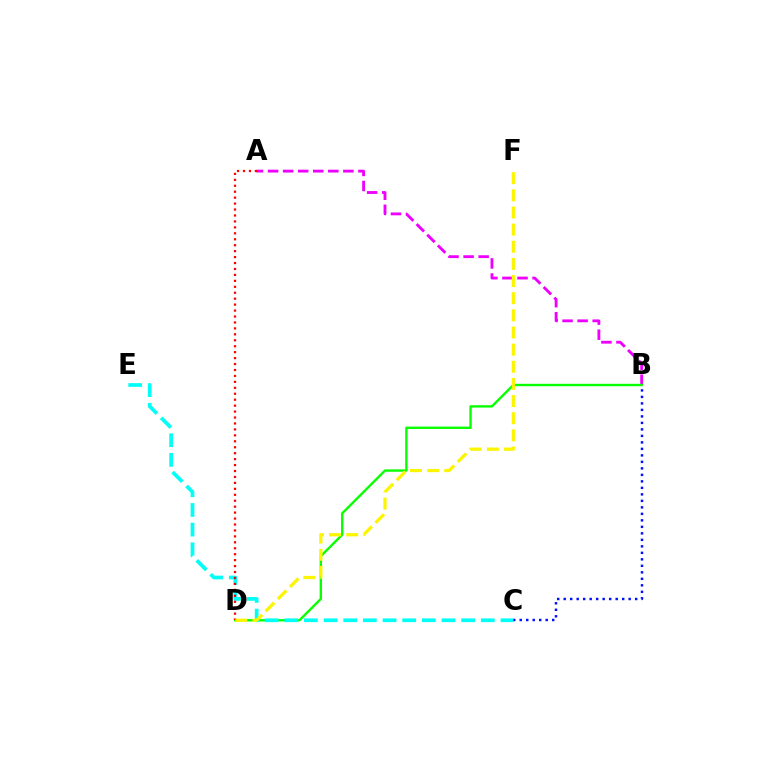{('B', 'C'): [{'color': '#0010ff', 'line_style': 'dotted', 'thickness': 1.77}], ('A', 'B'): [{'color': '#ee00ff', 'line_style': 'dashed', 'thickness': 2.05}], ('B', 'D'): [{'color': '#08ff00', 'line_style': 'solid', 'thickness': 1.71}], ('C', 'E'): [{'color': '#00fff6', 'line_style': 'dashed', 'thickness': 2.67}], ('A', 'D'): [{'color': '#ff0000', 'line_style': 'dotted', 'thickness': 1.61}], ('D', 'F'): [{'color': '#fcf500', 'line_style': 'dashed', 'thickness': 2.33}]}